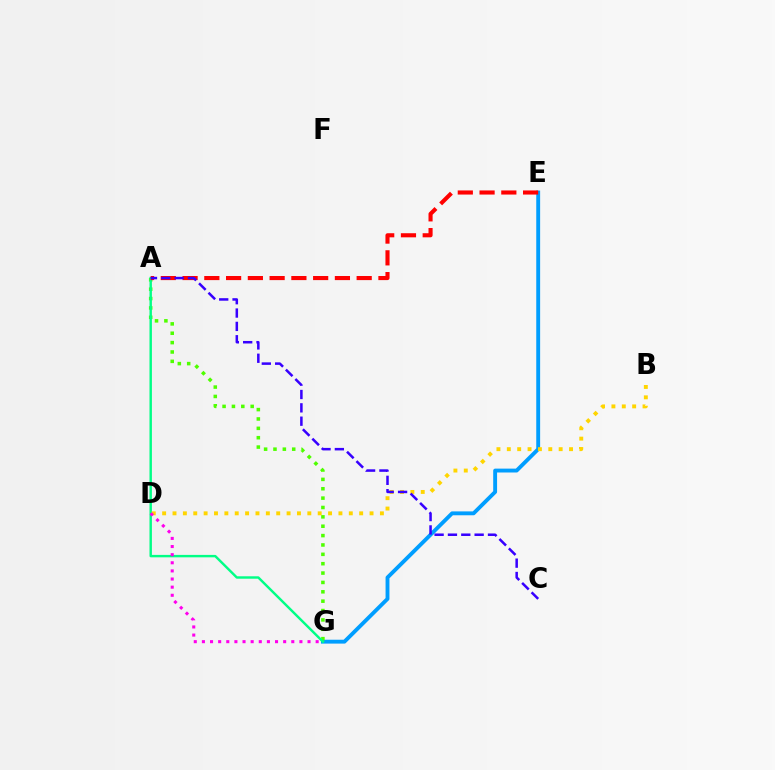{('E', 'G'): [{'color': '#009eff', 'line_style': 'solid', 'thickness': 2.79}], ('A', 'G'): [{'color': '#4fff00', 'line_style': 'dotted', 'thickness': 2.55}, {'color': '#00ff86', 'line_style': 'solid', 'thickness': 1.75}], ('B', 'D'): [{'color': '#ffd500', 'line_style': 'dotted', 'thickness': 2.82}], ('A', 'E'): [{'color': '#ff0000', 'line_style': 'dashed', 'thickness': 2.96}], ('A', 'C'): [{'color': '#3700ff', 'line_style': 'dashed', 'thickness': 1.81}], ('D', 'G'): [{'color': '#ff00ed', 'line_style': 'dotted', 'thickness': 2.21}]}